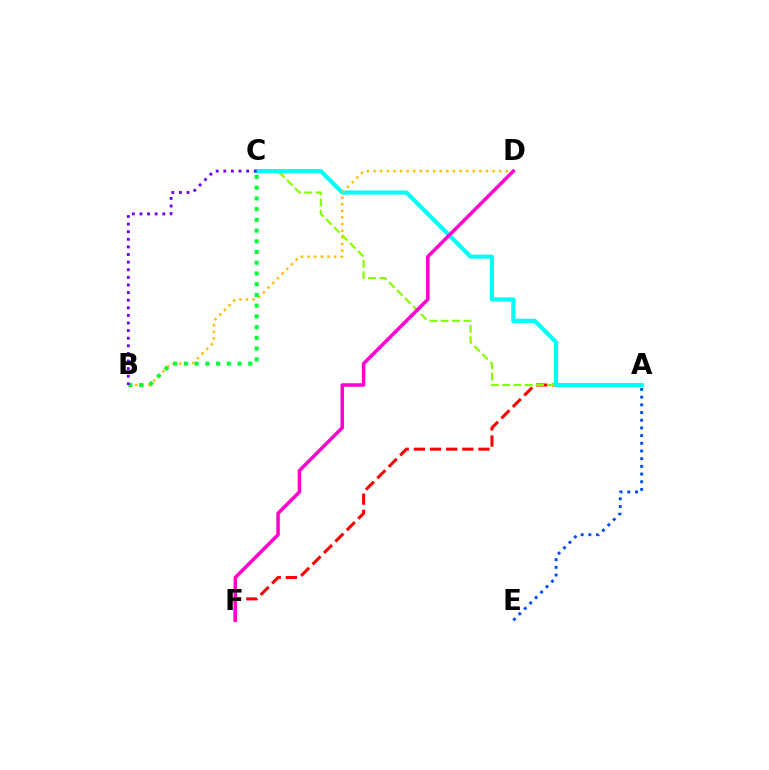{('A', 'F'): [{'color': '#ff0000', 'line_style': 'dashed', 'thickness': 2.19}], ('A', 'C'): [{'color': '#84ff00', 'line_style': 'dashed', 'thickness': 1.53}, {'color': '#00fff6', 'line_style': 'solid', 'thickness': 2.99}], ('B', 'D'): [{'color': '#ffbd00', 'line_style': 'dotted', 'thickness': 1.8}], ('B', 'C'): [{'color': '#00ff39', 'line_style': 'dotted', 'thickness': 2.91}, {'color': '#7200ff', 'line_style': 'dotted', 'thickness': 2.07}], ('D', 'F'): [{'color': '#ff00cf', 'line_style': 'solid', 'thickness': 2.52}], ('A', 'E'): [{'color': '#004bff', 'line_style': 'dotted', 'thickness': 2.09}]}